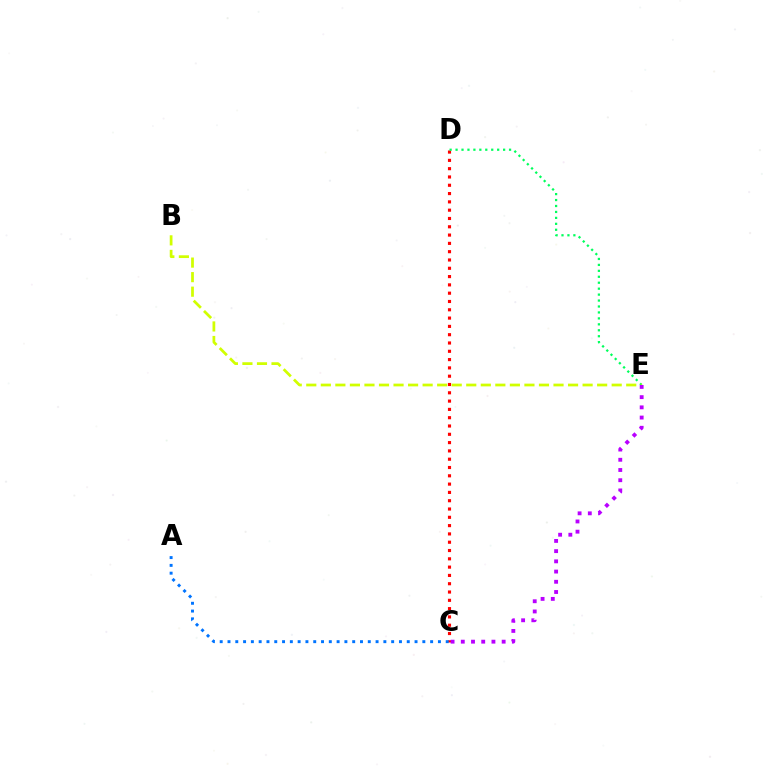{('C', 'D'): [{'color': '#ff0000', 'line_style': 'dotted', 'thickness': 2.26}], ('A', 'C'): [{'color': '#0074ff', 'line_style': 'dotted', 'thickness': 2.12}], ('D', 'E'): [{'color': '#00ff5c', 'line_style': 'dotted', 'thickness': 1.61}], ('B', 'E'): [{'color': '#d1ff00', 'line_style': 'dashed', 'thickness': 1.98}], ('C', 'E'): [{'color': '#b900ff', 'line_style': 'dotted', 'thickness': 2.78}]}